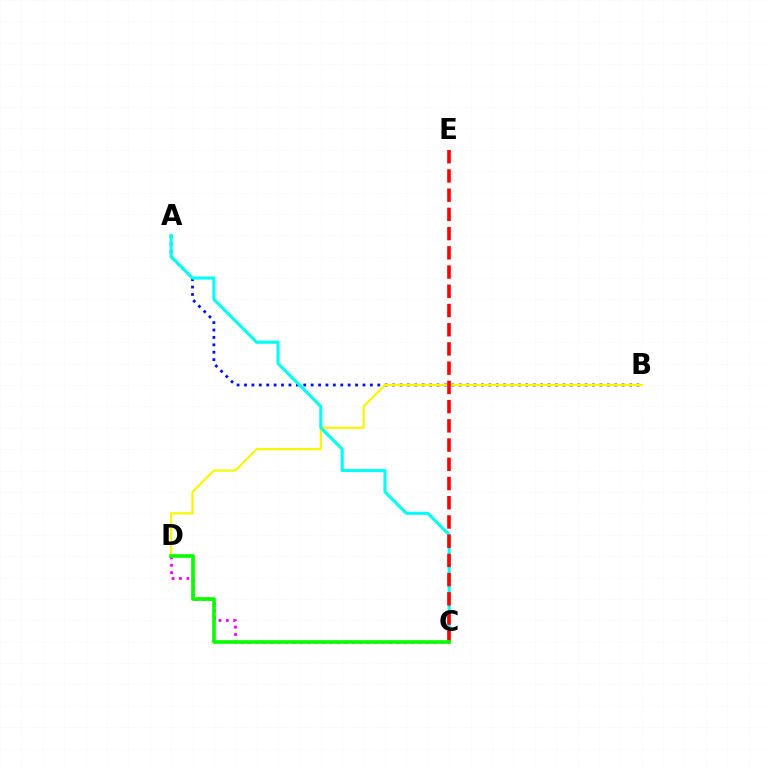{('C', 'D'): [{'color': '#ee00ff', 'line_style': 'dotted', 'thickness': 2.01}, {'color': '#08ff00', 'line_style': 'solid', 'thickness': 2.65}], ('A', 'B'): [{'color': '#0010ff', 'line_style': 'dotted', 'thickness': 2.01}], ('B', 'D'): [{'color': '#fcf500', 'line_style': 'solid', 'thickness': 1.58}], ('A', 'C'): [{'color': '#00fff6', 'line_style': 'solid', 'thickness': 2.22}], ('C', 'E'): [{'color': '#ff0000', 'line_style': 'dashed', 'thickness': 2.61}]}